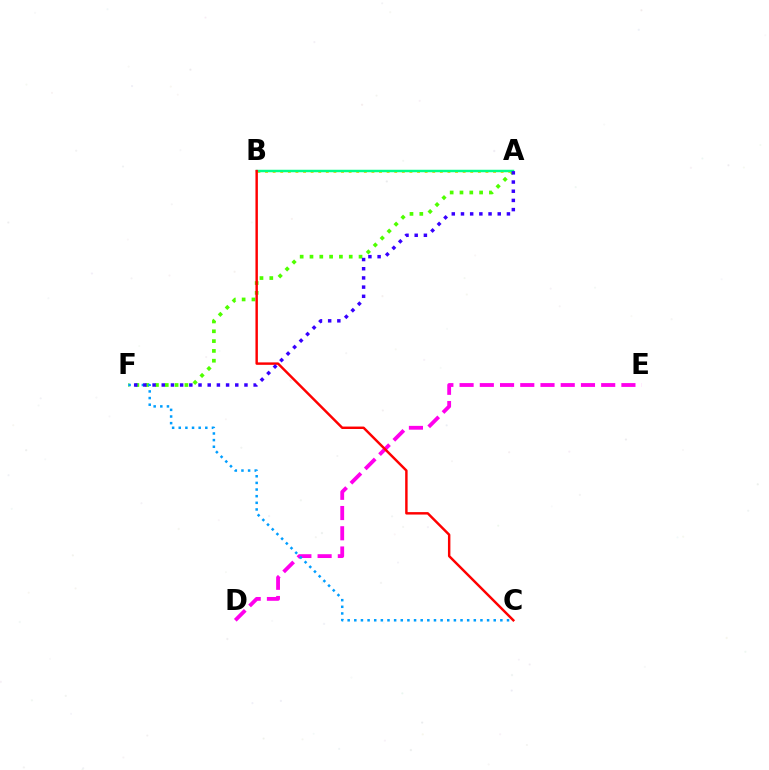{('A', 'F'): [{'color': '#4fff00', 'line_style': 'dotted', 'thickness': 2.67}, {'color': '#3700ff', 'line_style': 'dotted', 'thickness': 2.5}], ('A', 'B'): [{'color': '#ffd500', 'line_style': 'dotted', 'thickness': 2.06}, {'color': '#00ff86', 'line_style': 'solid', 'thickness': 1.78}], ('D', 'E'): [{'color': '#ff00ed', 'line_style': 'dashed', 'thickness': 2.75}], ('C', 'F'): [{'color': '#009eff', 'line_style': 'dotted', 'thickness': 1.8}], ('B', 'C'): [{'color': '#ff0000', 'line_style': 'solid', 'thickness': 1.76}]}